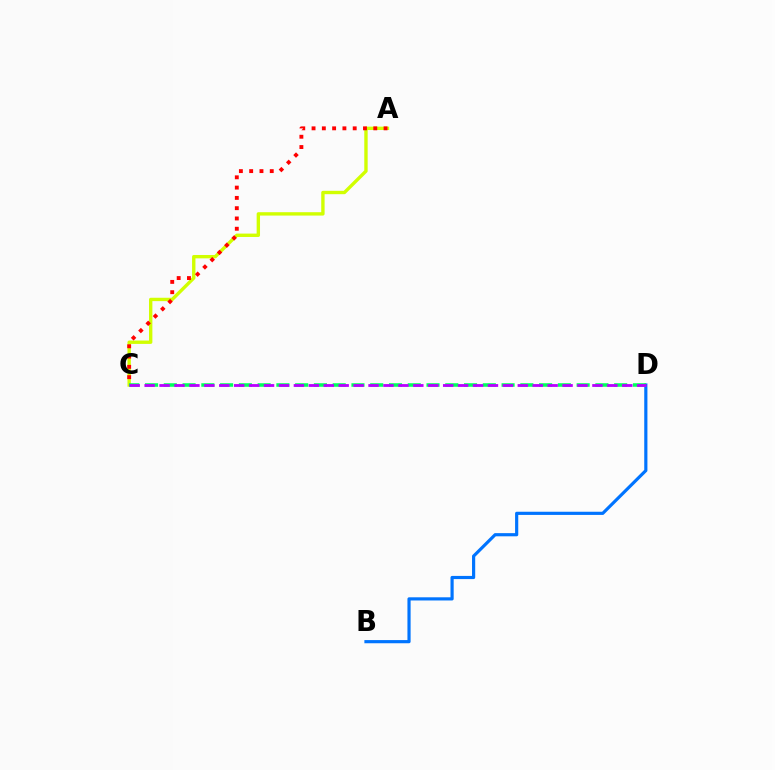{('B', 'D'): [{'color': '#0074ff', 'line_style': 'solid', 'thickness': 2.28}], ('A', 'C'): [{'color': '#d1ff00', 'line_style': 'solid', 'thickness': 2.43}, {'color': '#ff0000', 'line_style': 'dotted', 'thickness': 2.8}], ('C', 'D'): [{'color': '#00ff5c', 'line_style': 'dashed', 'thickness': 2.55}, {'color': '#b900ff', 'line_style': 'dashed', 'thickness': 2.03}]}